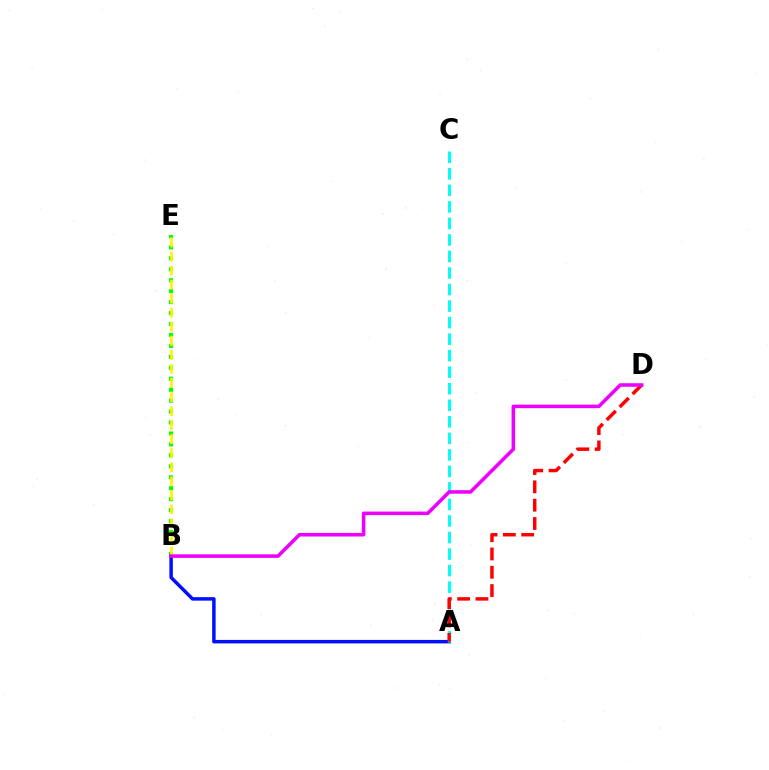{('B', 'E'): [{'color': '#08ff00', 'line_style': 'dotted', 'thickness': 2.97}, {'color': '#fcf500', 'line_style': 'dashed', 'thickness': 1.91}], ('A', 'B'): [{'color': '#0010ff', 'line_style': 'solid', 'thickness': 2.51}], ('A', 'C'): [{'color': '#00fff6', 'line_style': 'dashed', 'thickness': 2.25}], ('A', 'D'): [{'color': '#ff0000', 'line_style': 'dashed', 'thickness': 2.49}], ('B', 'D'): [{'color': '#ee00ff', 'line_style': 'solid', 'thickness': 2.55}]}